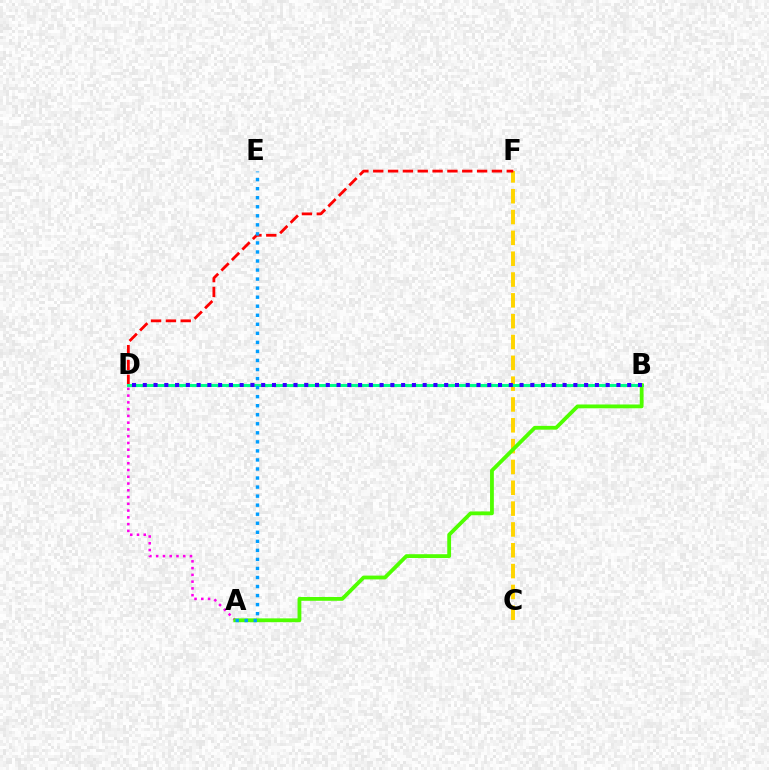{('A', 'D'): [{'color': '#ff00ed', 'line_style': 'dotted', 'thickness': 1.84}], ('C', 'F'): [{'color': '#ffd500', 'line_style': 'dashed', 'thickness': 2.83}], ('D', 'F'): [{'color': '#ff0000', 'line_style': 'dashed', 'thickness': 2.02}], ('B', 'D'): [{'color': '#00ff86', 'line_style': 'solid', 'thickness': 2.18}, {'color': '#3700ff', 'line_style': 'dotted', 'thickness': 2.92}], ('A', 'B'): [{'color': '#4fff00', 'line_style': 'solid', 'thickness': 2.74}], ('A', 'E'): [{'color': '#009eff', 'line_style': 'dotted', 'thickness': 2.46}]}